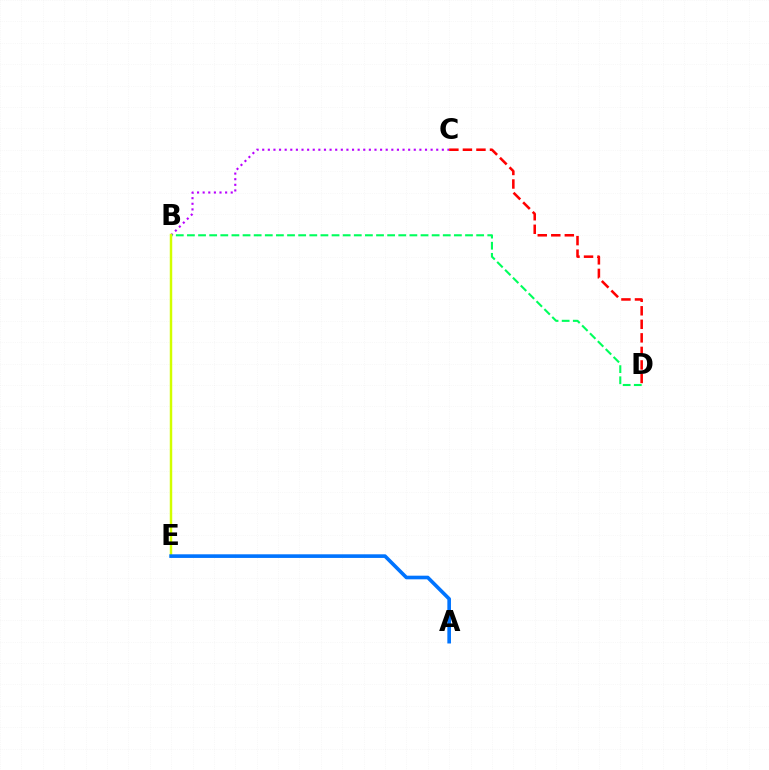{('B', 'C'): [{'color': '#b900ff', 'line_style': 'dotted', 'thickness': 1.53}], ('C', 'D'): [{'color': '#ff0000', 'line_style': 'dashed', 'thickness': 1.84}], ('B', 'D'): [{'color': '#00ff5c', 'line_style': 'dashed', 'thickness': 1.51}], ('B', 'E'): [{'color': '#d1ff00', 'line_style': 'solid', 'thickness': 1.77}], ('A', 'E'): [{'color': '#0074ff', 'line_style': 'solid', 'thickness': 2.61}]}